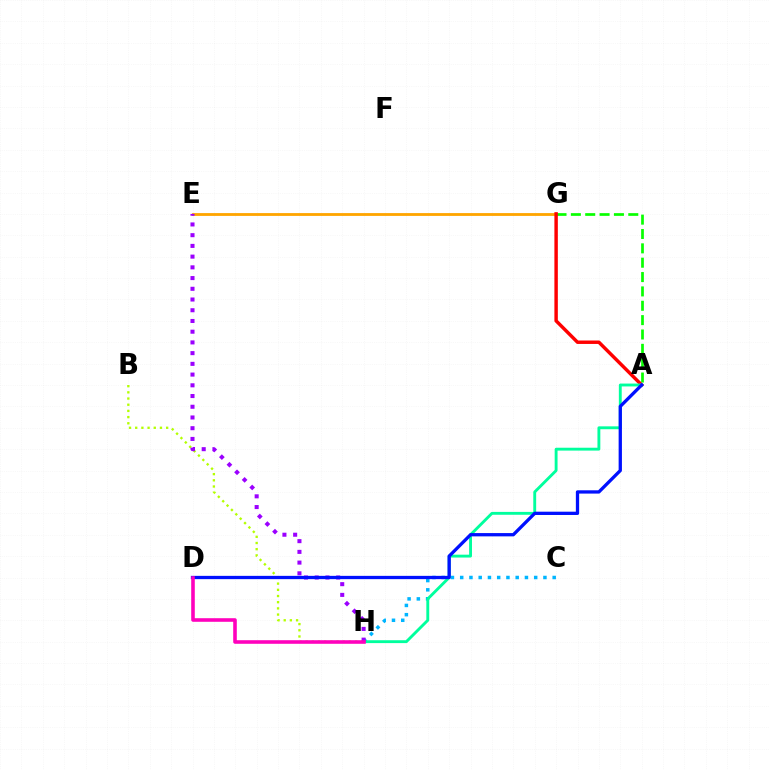{('E', 'G'): [{'color': '#ffa500', 'line_style': 'solid', 'thickness': 2.03}], ('C', 'H'): [{'color': '#00b5ff', 'line_style': 'dotted', 'thickness': 2.51}], ('A', 'G'): [{'color': '#08ff00', 'line_style': 'dashed', 'thickness': 1.95}, {'color': '#ff0000', 'line_style': 'solid', 'thickness': 2.48}], ('A', 'H'): [{'color': '#00ff9d', 'line_style': 'solid', 'thickness': 2.07}], ('B', 'H'): [{'color': '#b3ff00', 'line_style': 'dotted', 'thickness': 1.68}], ('E', 'H'): [{'color': '#9b00ff', 'line_style': 'dotted', 'thickness': 2.91}], ('A', 'D'): [{'color': '#0010ff', 'line_style': 'solid', 'thickness': 2.37}], ('D', 'H'): [{'color': '#ff00bd', 'line_style': 'solid', 'thickness': 2.58}]}